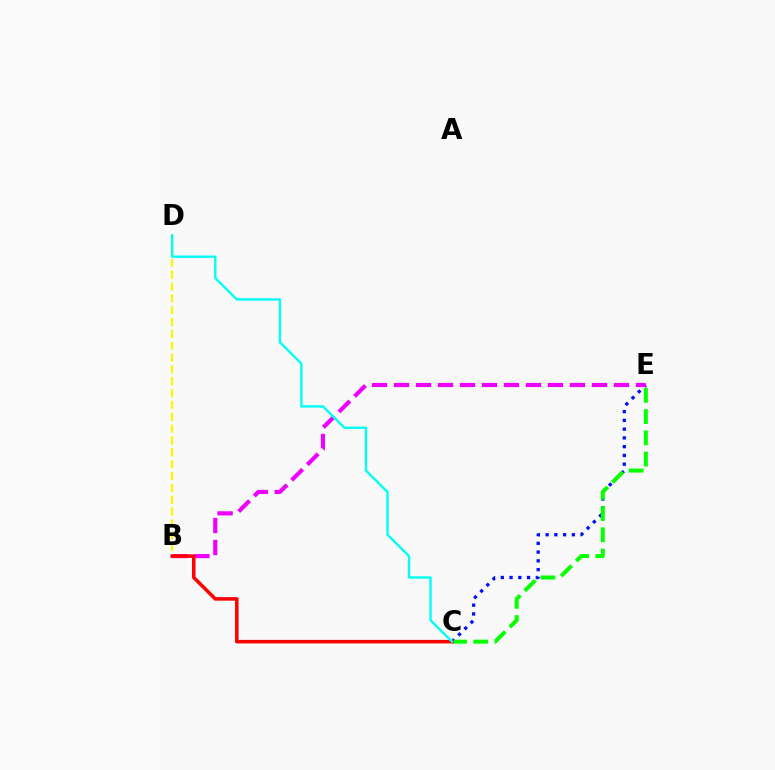{('C', 'E'): [{'color': '#0010ff', 'line_style': 'dotted', 'thickness': 2.38}, {'color': '#08ff00', 'line_style': 'dashed', 'thickness': 2.89}], ('B', 'D'): [{'color': '#fcf500', 'line_style': 'dashed', 'thickness': 1.61}], ('B', 'E'): [{'color': '#ee00ff', 'line_style': 'dashed', 'thickness': 2.99}], ('B', 'C'): [{'color': '#ff0000', 'line_style': 'solid', 'thickness': 2.54}], ('C', 'D'): [{'color': '#00fff6', 'line_style': 'solid', 'thickness': 1.71}]}